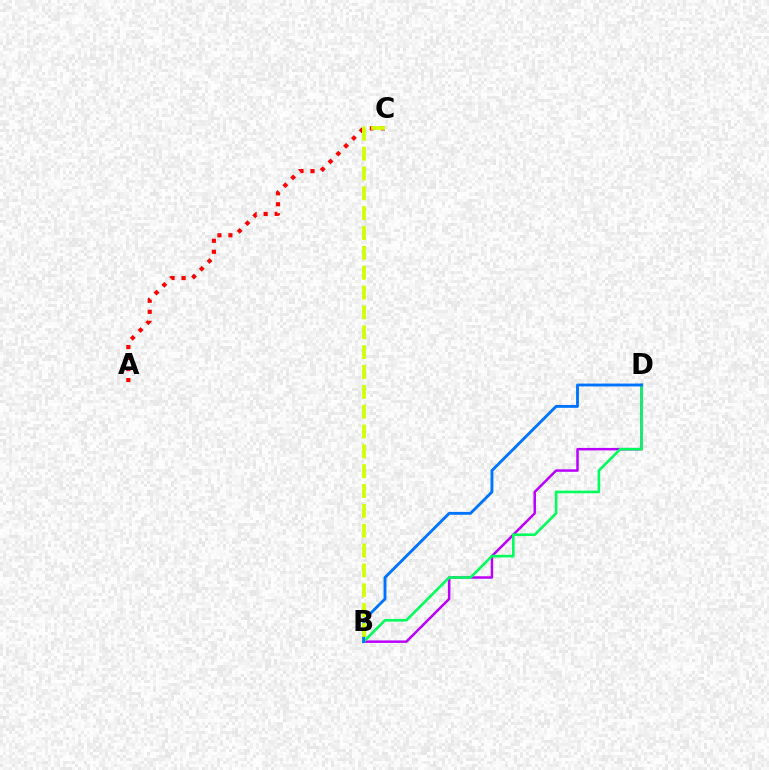{('B', 'D'): [{'color': '#b900ff', 'line_style': 'solid', 'thickness': 1.79}, {'color': '#00ff5c', 'line_style': 'solid', 'thickness': 1.88}, {'color': '#0074ff', 'line_style': 'solid', 'thickness': 2.06}], ('A', 'C'): [{'color': '#ff0000', 'line_style': 'dotted', 'thickness': 2.99}], ('B', 'C'): [{'color': '#d1ff00', 'line_style': 'dashed', 'thickness': 2.7}]}